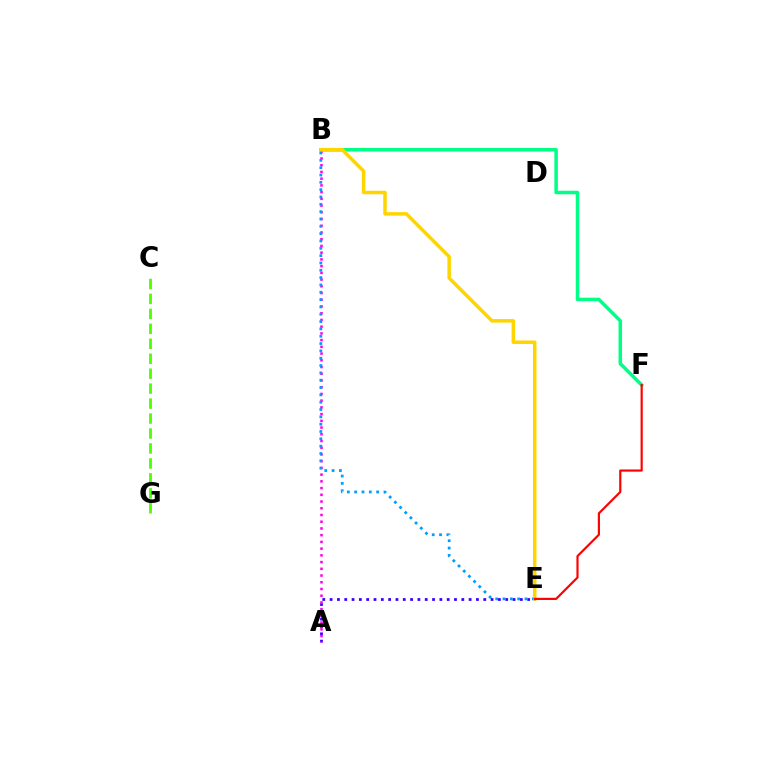{('A', 'E'): [{'color': '#3700ff', 'line_style': 'dotted', 'thickness': 1.99}], ('A', 'B'): [{'color': '#ff00ed', 'line_style': 'dotted', 'thickness': 1.83}], ('B', 'E'): [{'color': '#009eff', 'line_style': 'dotted', 'thickness': 1.99}, {'color': '#ffd500', 'line_style': 'solid', 'thickness': 2.52}], ('B', 'F'): [{'color': '#00ff86', 'line_style': 'solid', 'thickness': 2.53}], ('C', 'G'): [{'color': '#4fff00', 'line_style': 'dashed', 'thickness': 2.03}], ('E', 'F'): [{'color': '#ff0000', 'line_style': 'solid', 'thickness': 1.56}]}